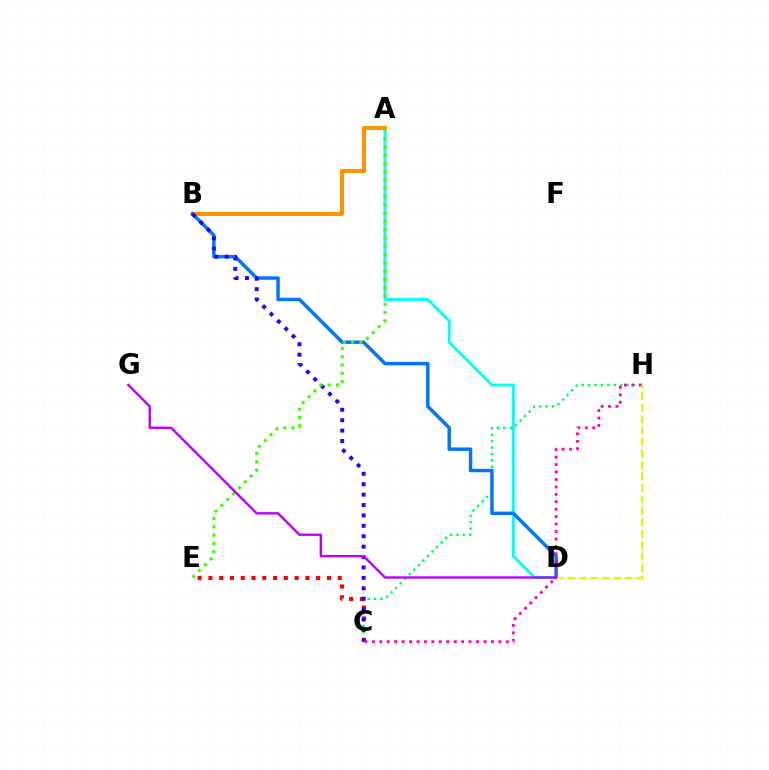{('A', 'D'): [{'color': '#00fff6', 'line_style': 'solid', 'thickness': 2.04}], ('A', 'B'): [{'color': '#ff9400', 'line_style': 'solid', 'thickness': 2.92}], ('C', 'H'): [{'color': '#00ff5c', 'line_style': 'dotted', 'thickness': 1.74}, {'color': '#ff00ac', 'line_style': 'dotted', 'thickness': 2.02}], ('C', 'E'): [{'color': '#ff0000', 'line_style': 'dotted', 'thickness': 2.93}], ('B', 'D'): [{'color': '#0074ff', 'line_style': 'solid', 'thickness': 2.48}], ('B', 'C'): [{'color': '#2500ff', 'line_style': 'dotted', 'thickness': 2.83}], ('D', 'H'): [{'color': '#d1ff00', 'line_style': 'dashed', 'thickness': 1.56}], ('A', 'E'): [{'color': '#3dff00', 'line_style': 'dotted', 'thickness': 2.25}], ('D', 'G'): [{'color': '#b900ff', 'line_style': 'solid', 'thickness': 1.71}]}